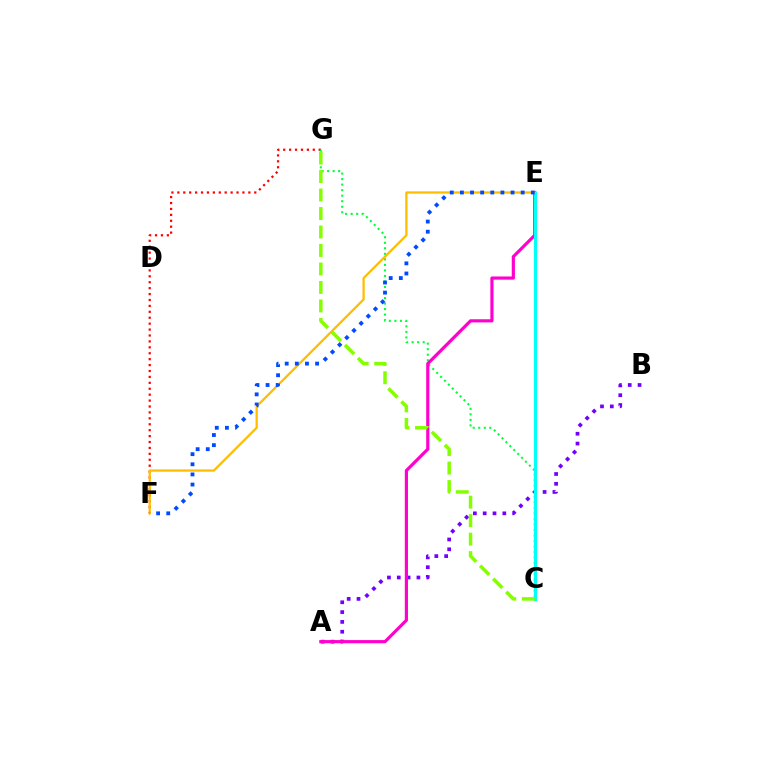{('A', 'B'): [{'color': '#7200ff', 'line_style': 'dotted', 'thickness': 2.67}], ('F', 'G'): [{'color': '#ff0000', 'line_style': 'dotted', 'thickness': 1.61}], ('C', 'G'): [{'color': '#00ff39', 'line_style': 'dotted', 'thickness': 1.5}, {'color': '#84ff00', 'line_style': 'dashed', 'thickness': 2.51}], ('A', 'E'): [{'color': '#ff00cf', 'line_style': 'solid', 'thickness': 2.28}], ('C', 'E'): [{'color': '#00fff6', 'line_style': 'solid', 'thickness': 2.27}], ('E', 'F'): [{'color': '#ffbd00', 'line_style': 'solid', 'thickness': 1.63}, {'color': '#004bff', 'line_style': 'dotted', 'thickness': 2.75}]}